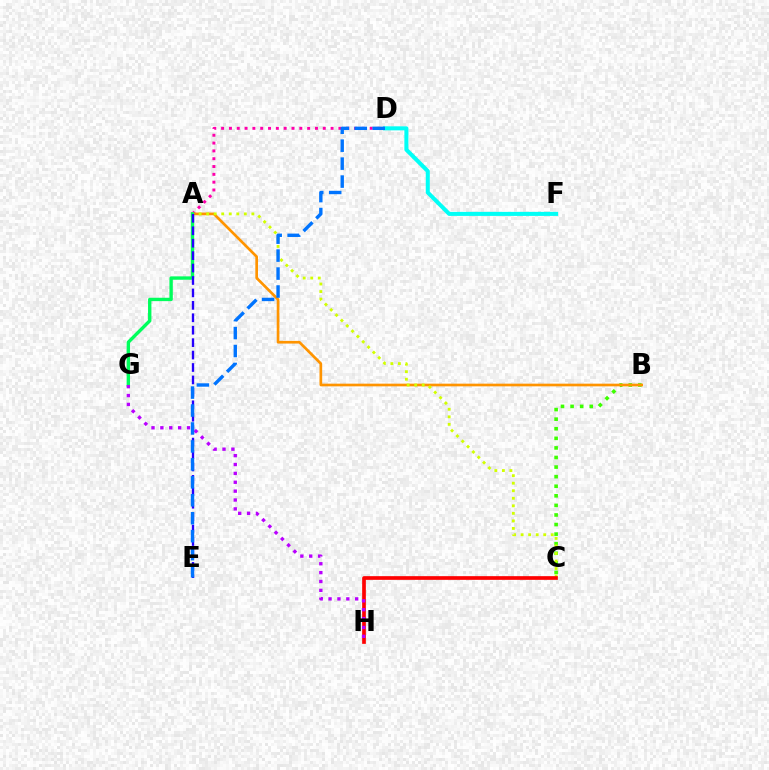{('B', 'C'): [{'color': '#3dff00', 'line_style': 'dotted', 'thickness': 2.6}], ('A', 'D'): [{'color': '#ff00ac', 'line_style': 'dotted', 'thickness': 2.12}], ('A', 'B'): [{'color': '#ff9400', 'line_style': 'solid', 'thickness': 1.93}], ('A', 'C'): [{'color': '#d1ff00', 'line_style': 'dotted', 'thickness': 2.05}], ('A', 'G'): [{'color': '#00ff5c', 'line_style': 'solid', 'thickness': 2.43}], ('D', 'F'): [{'color': '#00fff6', 'line_style': 'solid', 'thickness': 2.9}], ('A', 'E'): [{'color': '#2500ff', 'line_style': 'dashed', 'thickness': 1.69}], ('C', 'H'): [{'color': '#ff0000', 'line_style': 'solid', 'thickness': 2.66}], ('G', 'H'): [{'color': '#b900ff', 'line_style': 'dotted', 'thickness': 2.41}], ('D', 'E'): [{'color': '#0074ff', 'line_style': 'dashed', 'thickness': 2.44}]}